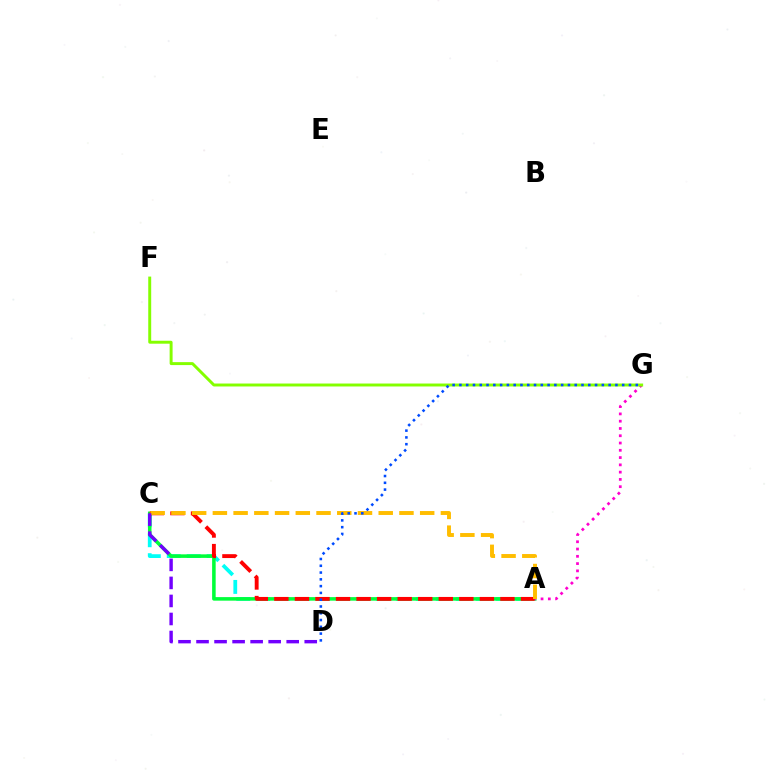{('A', 'C'): [{'color': '#00fff6', 'line_style': 'dashed', 'thickness': 2.71}, {'color': '#00ff39', 'line_style': 'solid', 'thickness': 2.56}, {'color': '#ff0000', 'line_style': 'dashed', 'thickness': 2.79}, {'color': '#ffbd00', 'line_style': 'dashed', 'thickness': 2.82}], ('A', 'G'): [{'color': '#ff00cf', 'line_style': 'dotted', 'thickness': 1.98}], ('F', 'G'): [{'color': '#84ff00', 'line_style': 'solid', 'thickness': 2.12}], ('D', 'G'): [{'color': '#004bff', 'line_style': 'dotted', 'thickness': 1.84}], ('C', 'D'): [{'color': '#7200ff', 'line_style': 'dashed', 'thickness': 2.45}]}